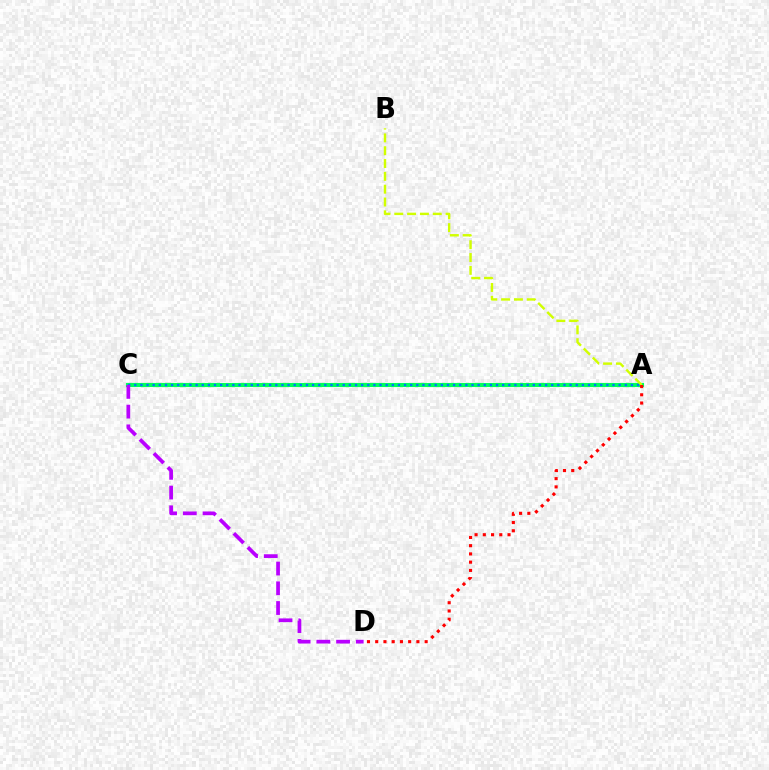{('A', 'C'): [{'color': '#00ff5c', 'line_style': 'solid', 'thickness': 2.97}, {'color': '#0074ff', 'line_style': 'dotted', 'thickness': 1.67}], ('A', 'B'): [{'color': '#d1ff00', 'line_style': 'dashed', 'thickness': 1.74}], ('C', 'D'): [{'color': '#b900ff', 'line_style': 'dashed', 'thickness': 2.68}], ('A', 'D'): [{'color': '#ff0000', 'line_style': 'dotted', 'thickness': 2.24}]}